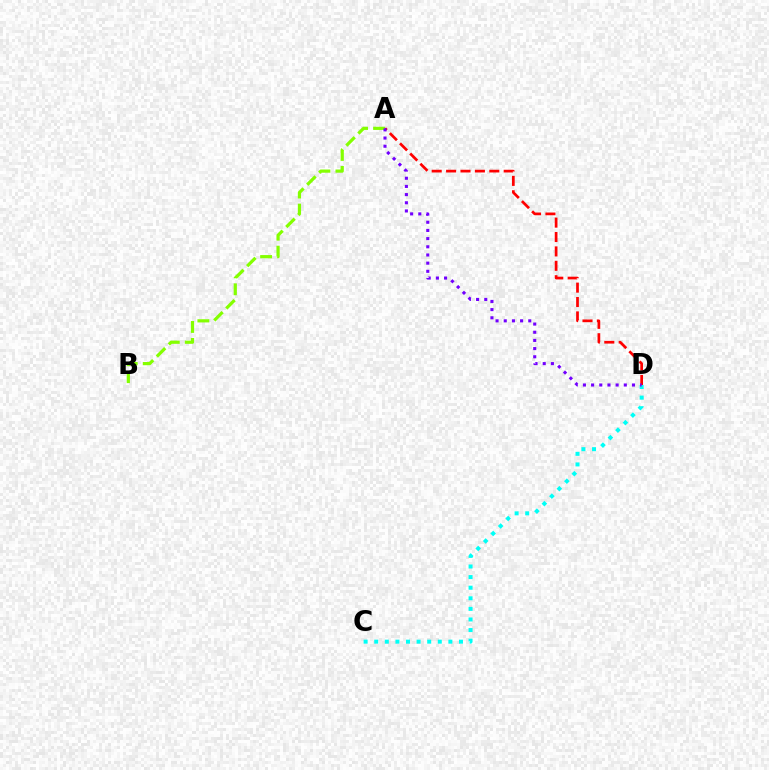{('A', 'D'): [{'color': '#ff0000', 'line_style': 'dashed', 'thickness': 1.96}, {'color': '#7200ff', 'line_style': 'dotted', 'thickness': 2.22}], ('A', 'B'): [{'color': '#84ff00', 'line_style': 'dashed', 'thickness': 2.31}], ('C', 'D'): [{'color': '#00fff6', 'line_style': 'dotted', 'thickness': 2.88}]}